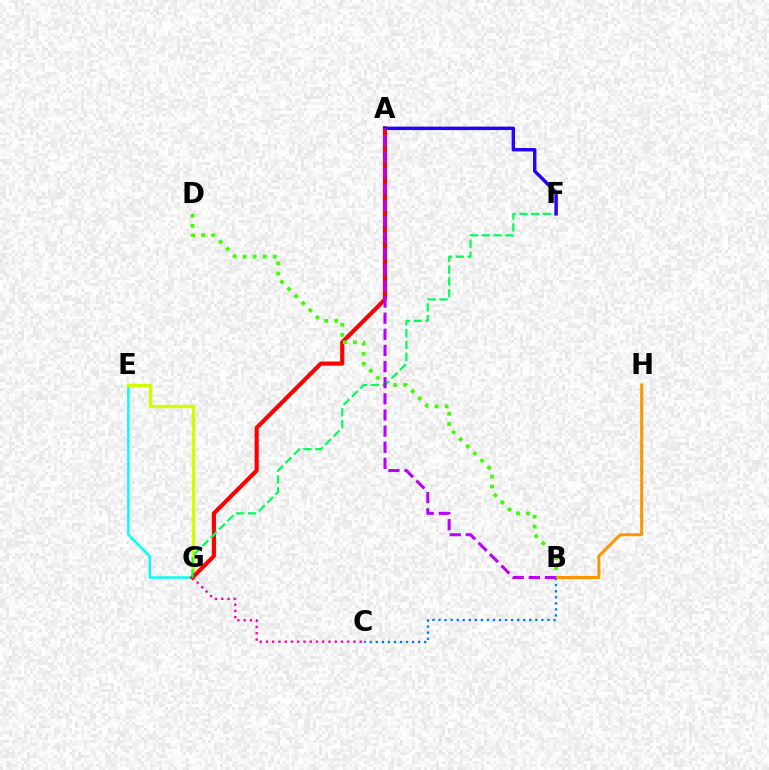{('E', 'G'): [{'color': '#00fff6', 'line_style': 'solid', 'thickness': 1.74}, {'color': '#d1ff00', 'line_style': 'solid', 'thickness': 2.45}], ('A', 'G'): [{'color': '#ff0000', 'line_style': 'solid', 'thickness': 2.99}], ('B', 'C'): [{'color': '#0074ff', 'line_style': 'dotted', 'thickness': 1.64}], ('C', 'G'): [{'color': '#ff00ac', 'line_style': 'dotted', 'thickness': 1.7}], ('F', 'G'): [{'color': '#00ff5c', 'line_style': 'dashed', 'thickness': 1.61}], ('A', 'F'): [{'color': '#2500ff', 'line_style': 'solid', 'thickness': 2.48}], ('B', 'H'): [{'color': '#ff9400', 'line_style': 'solid', 'thickness': 2.17}], ('B', 'D'): [{'color': '#3dff00', 'line_style': 'dotted', 'thickness': 2.73}], ('A', 'B'): [{'color': '#b900ff', 'line_style': 'dashed', 'thickness': 2.19}]}